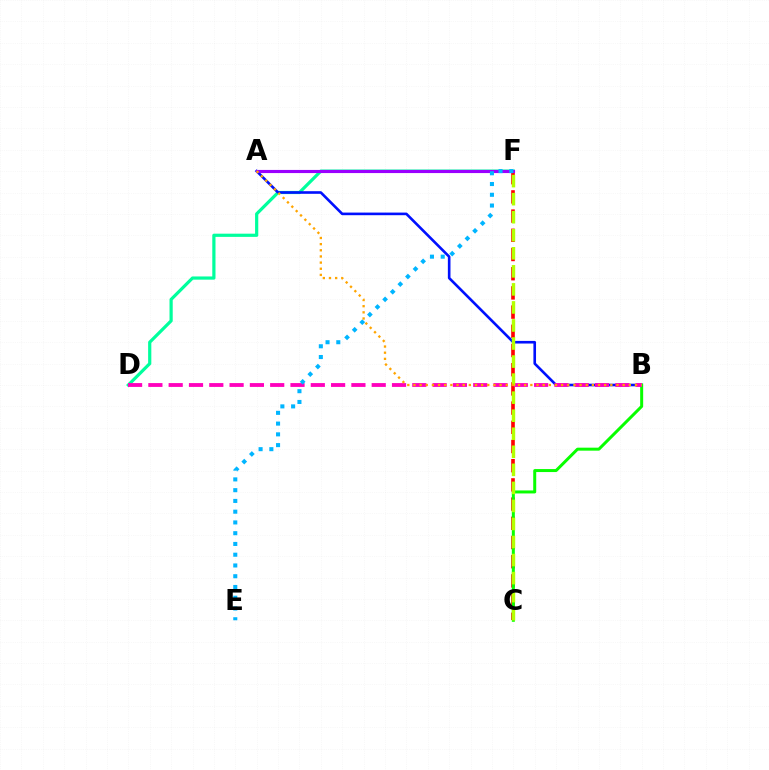{('D', 'F'): [{'color': '#00ff9d', 'line_style': 'solid', 'thickness': 2.31}], ('C', 'F'): [{'color': '#ff0000', 'line_style': 'dashed', 'thickness': 2.61}, {'color': '#b3ff00', 'line_style': 'dashed', 'thickness': 2.45}], ('A', 'B'): [{'color': '#0010ff', 'line_style': 'solid', 'thickness': 1.89}, {'color': '#ffa500', 'line_style': 'dotted', 'thickness': 1.67}], ('B', 'C'): [{'color': '#08ff00', 'line_style': 'solid', 'thickness': 2.15}], ('B', 'D'): [{'color': '#ff00bd', 'line_style': 'dashed', 'thickness': 2.76}], ('A', 'F'): [{'color': '#9b00ff', 'line_style': 'solid', 'thickness': 2.25}], ('E', 'F'): [{'color': '#00b5ff', 'line_style': 'dotted', 'thickness': 2.92}]}